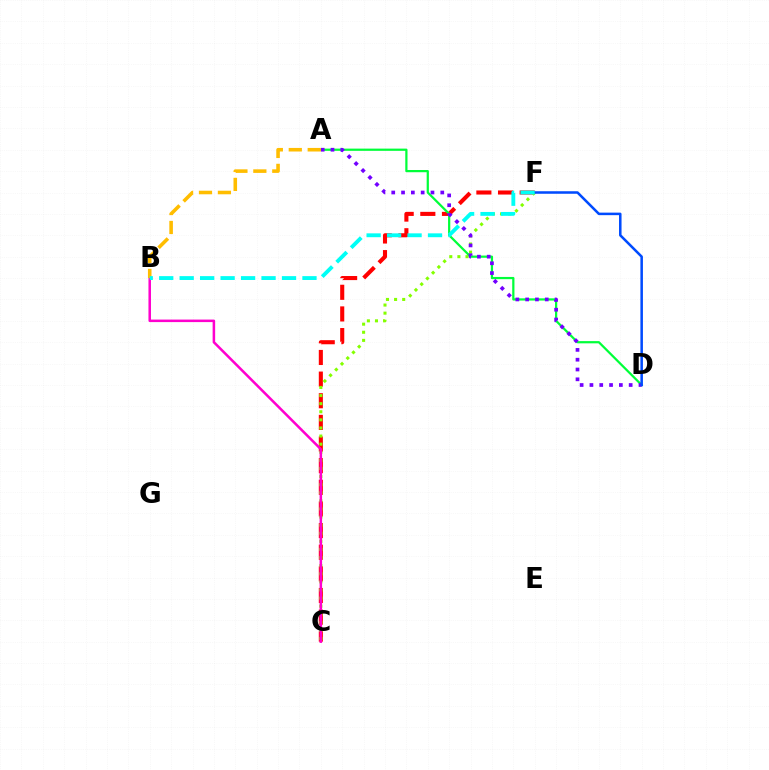{('C', 'F'): [{'color': '#ff0000', 'line_style': 'dashed', 'thickness': 2.94}, {'color': '#84ff00', 'line_style': 'dotted', 'thickness': 2.2}], ('A', 'D'): [{'color': '#00ff39', 'line_style': 'solid', 'thickness': 1.6}, {'color': '#7200ff', 'line_style': 'dotted', 'thickness': 2.66}], ('B', 'C'): [{'color': '#ff00cf', 'line_style': 'solid', 'thickness': 1.82}], ('A', 'B'): [{'color': '#ffbd00', 'line_style': 'dashed', 'thickness': 2.57}], ('D', 'F'): [{'color': '#004bff', 'line_style': 'solid', 'thickness': 1.82}], ('B', 'F'): [{'color': '#00fff6', 'line_style': 'dashed', 'thickness': 2.78}]}